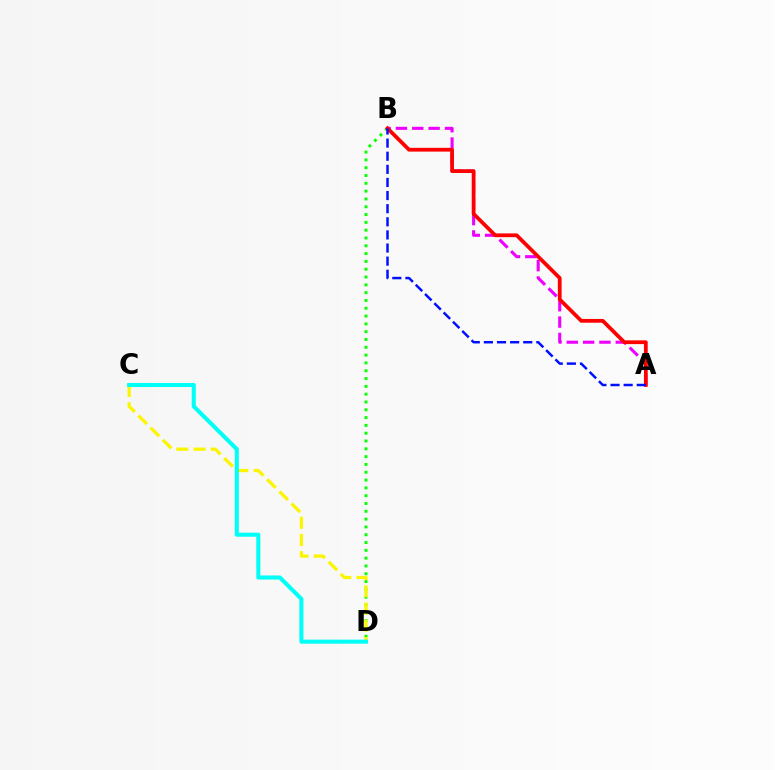{('B', 'D'): [{'color': '#08ff00', 'line_style': 'dotted', 'thickness': 2.12}], ('A', 'B'): [{'color': '#ee00ff', 'line_style': 'dashed', 'thickness': 2.22}, {'color': '#ff0000', 'line_style': 'solid', 'thickness': 2.71}, {'color': '#0010ff', 'line_style': 'dashed', 'thickness': 1.78}], ('C', 'D'): [{'color': '#fcf500', 'line_style': 'dashed', 'thickness': 2.34}, {'color': '#00fff6', 'line_style': 'solid', 'thickness': 2.92}]}